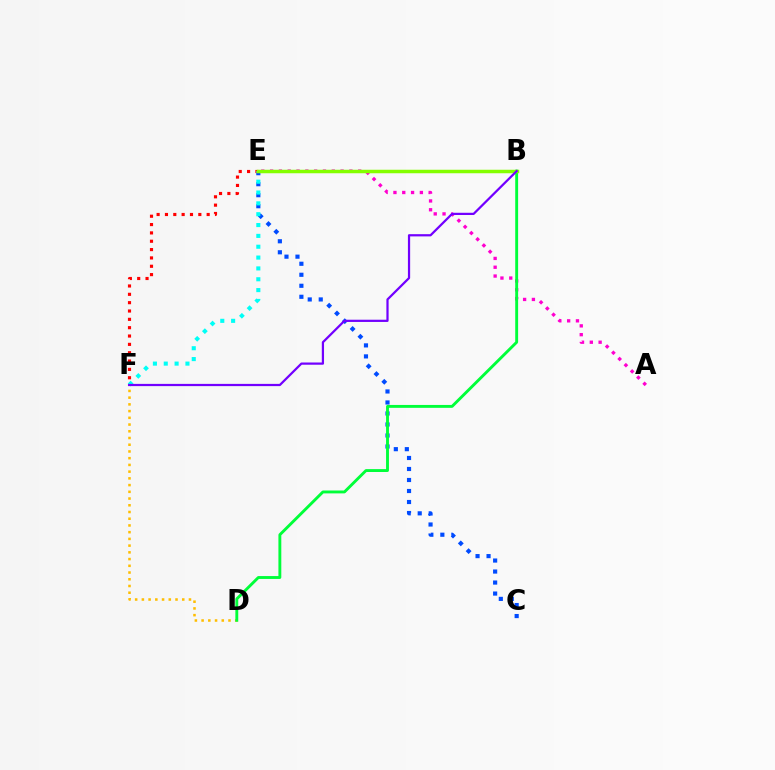{('D', 'F'): [{'color': '#ffbd00', 'line_style': 'dotted', 'thickness': 1.83}], ('A', 'E'): [{'color': '#ff00cf', 'line_style': 'dotted', 'thickness': 2.39}], ('C', 'E'): [{'color': '#004bff', 'line_style': 'dotted', 'thickness': 2.99}], ('E', 'F'): [{'color': '#ff0000', 'line_style': 'dotted', 'thickness': 2.27}, {'color': '#00fff6', 'line_style': 'dotted', 'thickness': 2.95}], ('B', 'D'): [{'color': '#00ff39', 'line_style': 'solid', 'thickness': 2.08}], ('B', 'E'): [{'color': '#84ff00', 'line_style': 'solid', 'thickness': 2.51}], ('B', 'F'): [{'color': '#7200ff', 'line_style': 'solid', 'thickness': 1.6}]}